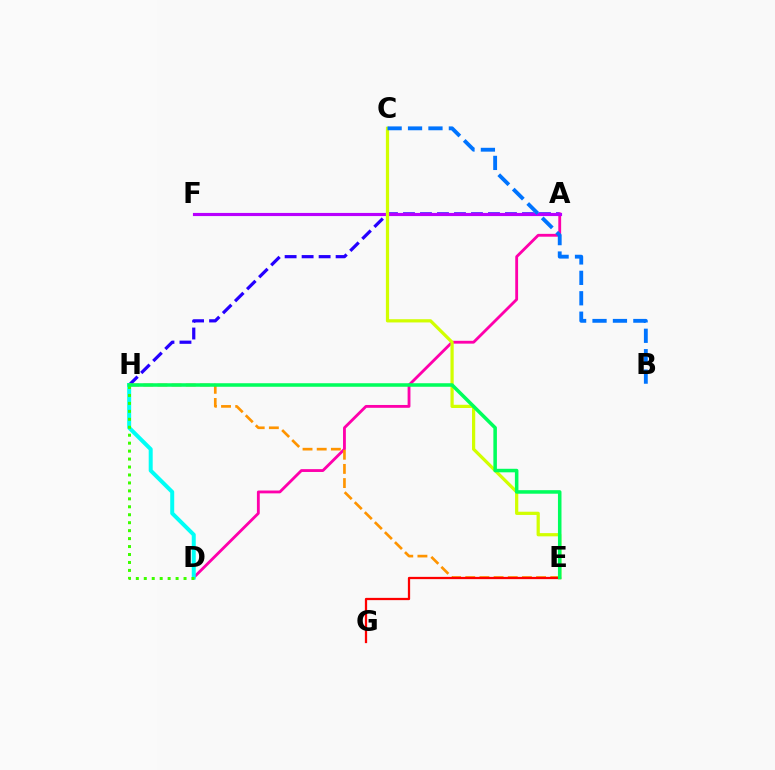{('A', 'H'): [{'color': '#2500ff', 'line_style': 'dashed', 'thickness': 2.31}], ('A', 'D'): [{'color': '#ff00ac', 'line_style': 'solid', 'thickness': 2.04}], ('A', 'F'): [{'color': '#b900ff', 'line_style': 'solid', 'thickness': 2.26}], ('C', 'E'): [{'color': '#d1ff00', 'line_style': 'solid', 'thickness': 2.32}], ('D', 'H'): [{'color': '#00fff6', 'line_style': 'solid', 'thickness': 2.87}, {'color': '#3dff00', 'line_style': 'dotted', 'thickness': 2.16}], ('B', 'C'): [{'color': '#0074ff', 'line_style': 'dashed', 'thickness': 2.77}], ('E', 'H'): [{'color': '#ff9400', 'line_style': 'dashed', 'thickness': 1.92}, {'color': '#00ff5c', 'line_style': 'solid', 'thickness': 2.55}], ('E', 'G'): [{'color': '#ff0000', 'line_style': 'solid', 'thickness': 1.63}]}